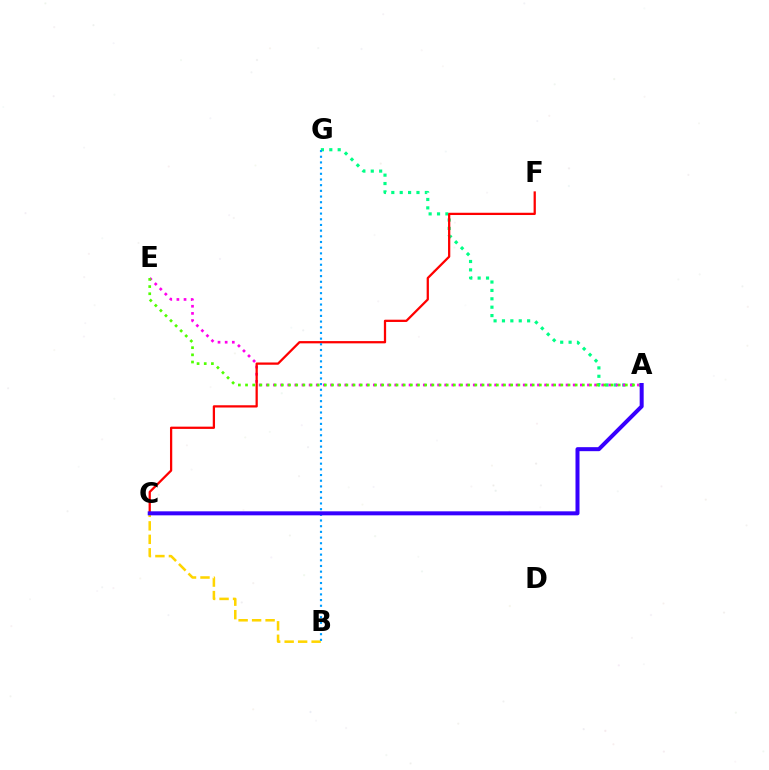{('A', 'G'): [{'color': '#00ff86', 'line_style': 'dotted', 'thickness': 2.28}], ('A', 'E'): [{'color': '#ff00ed', 'line_style': 'dotted', 'thickness': 1.94}, {'color': '#4fff00', 'line_style': 'dotted', 'thickness': 1.95}], ('C', 'F'): [{'color': '#ff0000', 'line_style': 'solid', 'thickness': 1.63}], ('B', 'C'): [{'color': '#ffd500', 'line_style': 'dashed', 'thickness': 1.83}], ('B', 'G'): [{'color': '#009eff', 'line_style': 'dotted', 'thickness': 1.54}], ('A', 'C'): [{'color': '#3700ff', 'line_style': 'solid', 'thickness': 2.88}]}